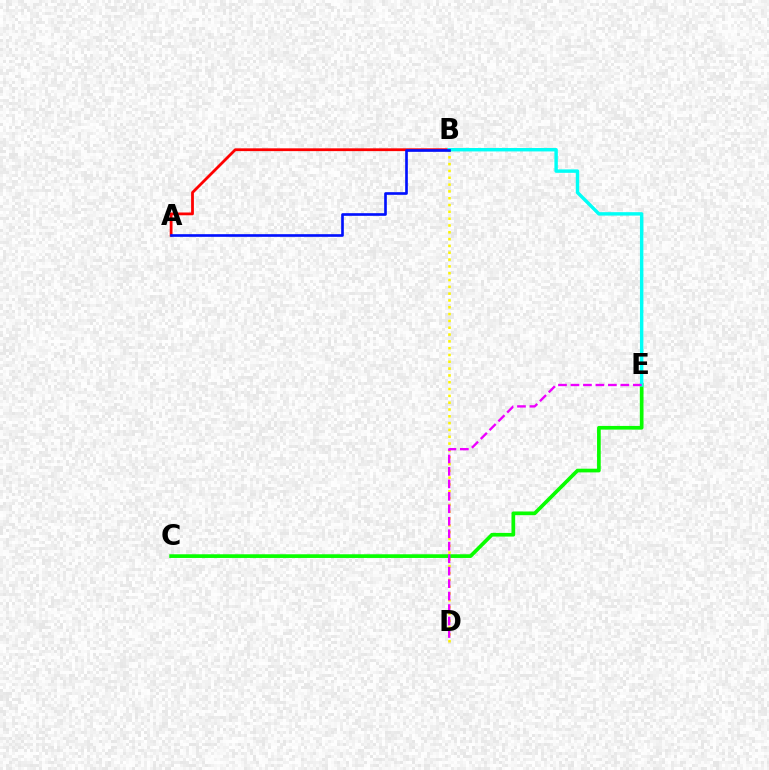{('B', 'D'): [{'color': '#fcf500', 'line_style': 'dotted', 'thickness': 1.85}], ('C', 'E'): [{'color': '#08ff00', 'line_style': 'solid', 'thickness': 2.65}], ('A', 'B'): [{'color': '#ff0000', 'line_style': 'solid', 'thickness': 2.01}, {'color': '#0010ff', 'line_style': 'solid', 'thickness': 1.91}], ('B', 'E'): [{'color': '#00fff6', 'line_style': 'solid', 'thickness': 2.47}], ('D', 'E'): [{'color': '#ee00ff', 'line_style': 'dashed', 'thickness': 1.69}]}